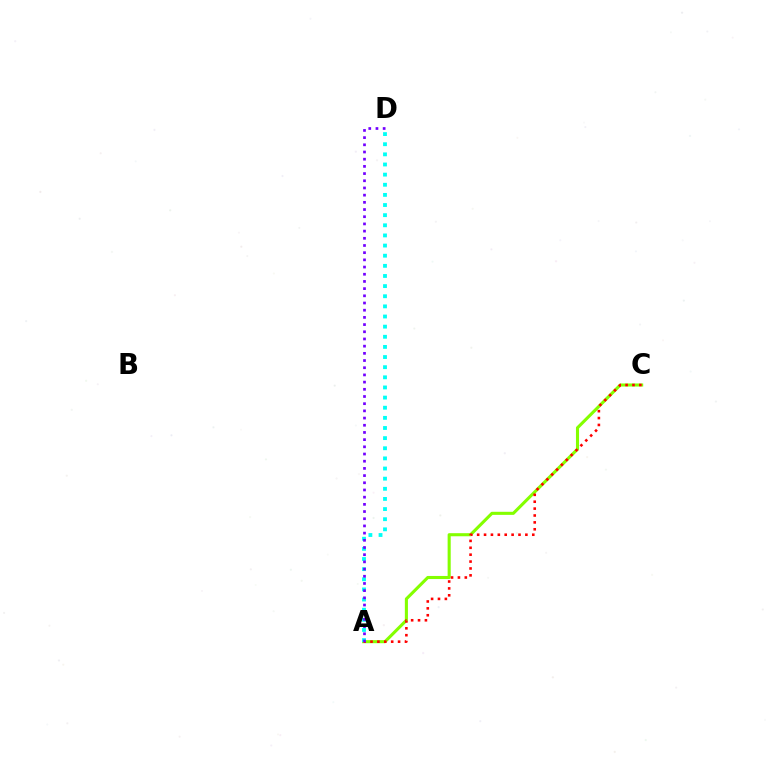{('A', 'C'): [{'color': '#84ff00', 'line_style': 'solid', 'thickness': 2.22}, {'color': '#ff0000', 'line_style': 'dotted', 'thickness': 1.87}], ('A', 'D'): [{'color': '#00fff6', 'line_style': 'dotted', 'thickness': 2.75}, {'color': '#7200ff', 'line_style': 'dotted', 'thickness': 1.95}]}